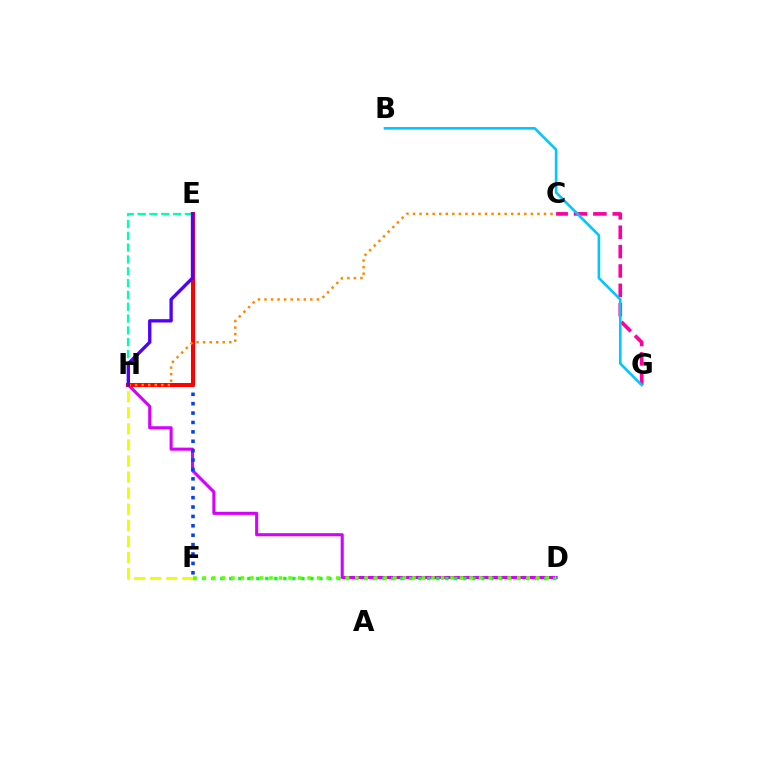{('D', 'H'): [{'color': '#d600ff', 'line_style': 'solid', 'thickness': 2.21}], ('C', 'G'): [{'color': '#ff00a0', 'line_style': 'dashed', 'thickness': 2.63}], ('E', 'F'): [{'color': '#003fff', 'line_style': 'dotted', 'thickness': 2.55}], ('D', 'F'): [{'color': '#00ff27', 'line_style': 'dotted', 'thickness': 2.44}, {'color': '#66ff00', 'line_style': 'dotted', 'thickness': 2.59}], ('F', 'H'): [{'color': '#eeff00', 'line_style': 'dashed', 'thickness': 2.18}], ('B', 'G'): [{'color': '#00c7ff', 'line_style': 'solid', 'thickness': 1.88}], ('E', 'H'): [{'color': '#ff0000', 'line_style': 'solid', 'thickness': 2.9}, {'color': '#00ffaf', 'line_style': 'dashed', 'thickness': 1.6}, {'color': '#4f00ff', 'line_style': 'solid', 'thickness': 2.4}], ('C', 'H'): [{'color': '#ff8800', 'line_style': 'dotted', 'thickness': 1.78}]}